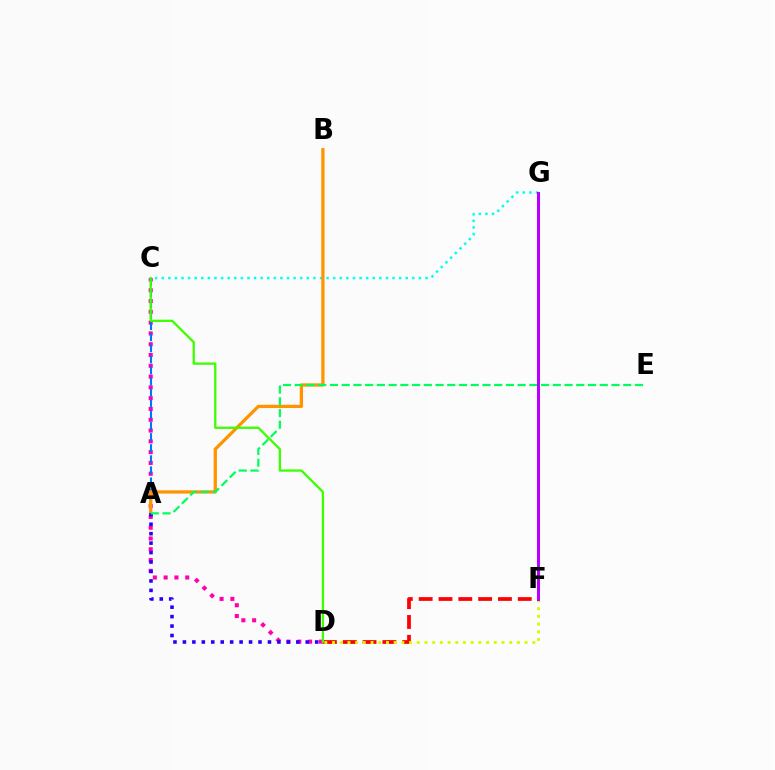{('C', 'D'): [{'color': '#ff00ac', 'line_style': 'dotted', 'thickness': 2.93}, {'color': '#3dff00', 'line_style': 'solid', 'thickness': 1.65}], ('D', 'F'): [{'color': '#ff0000', 'line_style': 'dashed', 'thickness': 2.69}, {'color': '#d1ff00', 'line_style': 'dotted', 'thickness': 2.09}], ('C', 'G'): [{'color': '#00fff6', 'line_style': 'dotted', 'thickness': 1.79}], ('A', 'C'): [{'color': '#0074ff', 'line_style': 'dashed', 'thickness': 1.51}], ('A', 'B'): [{'color': '#ff9400', 'line_style': 'solid', 'thickness': 2.36}], ('A', 'D'): [{'color': '#2500ff', 'line_style': 'dotted', 'thickness': 2.57}], ('A', 'E'): [{'color': '#00ff5c', 'line_style': 'dashed', 'thickness': 1.59}], ('F', 'G'): [{'color': '#b900ff', 'line_style': 'solid', 'thickness': 2.2}]}